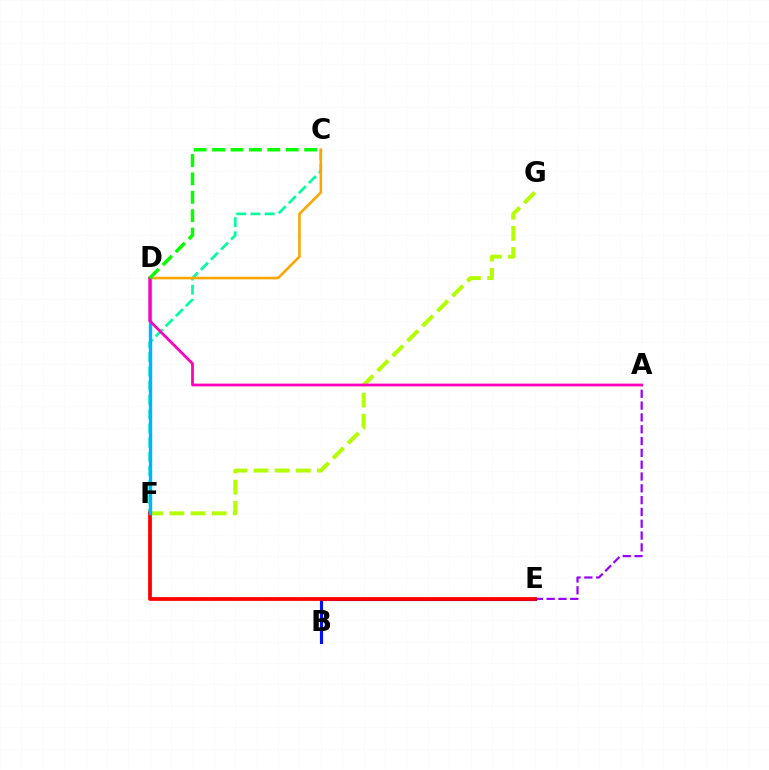{('C', 'F'): [{'color': '#00ff9d', 'line_style': 'dashed', 'thickness': 1.93}], ('A', 'E'): [{'color': '#9b00ff', 'line_style': 'dashed', 'thickness': 1.61}], ('B', 'E'): [{'color': '#0010ff', 'line_style': 'solid', 'thickness': 2.23}], ('F', 'G'): [{'color': '#b3ff00', 'line_style': 'dashed', 'thickness': 2.87}], ('E', 'F'): [{'color': '#ff0000', 'line_style': 'solid', 'thickness': 2.71}], ('C', 'D'): [{'color': '#ffa500', 'line_style': 'solid', 'thickness': 1.86}, {'color': '#08ff00', 'line_style': 'dashed', 'thickness': 2.5}], ('D', 'F'): [{'color': '#00b5ff', 'line_style': 'solid', 'thickness': 2.45}], ('A', 'D'): [{'color': '#ff00bd', 'line_style': 'solid', 'thickness': 1.98}]}